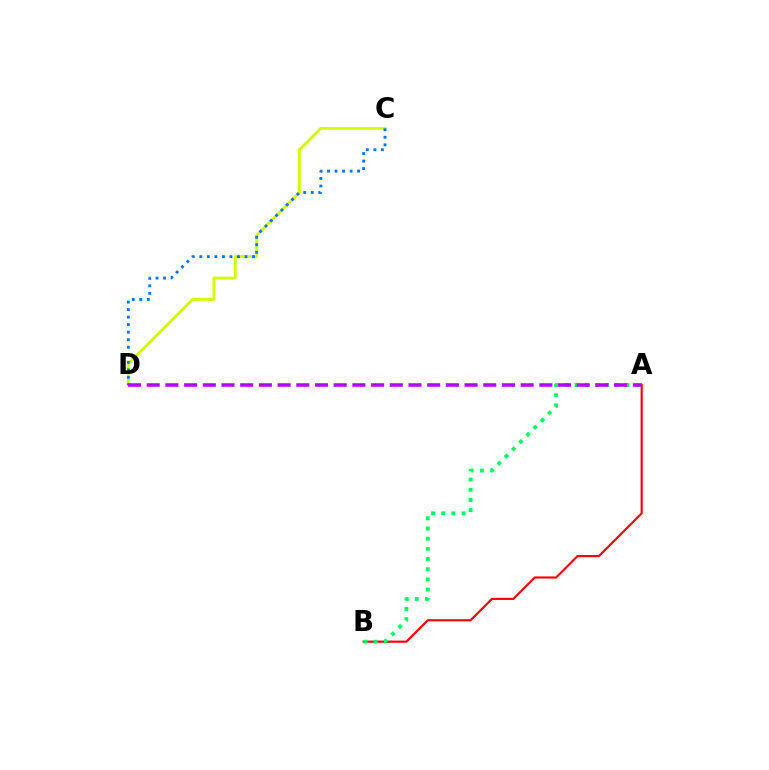{('C', 'D'): [{'color': '#d1ff00', 'line_style': 'solid', 'thickness': 2.04}, {'color': '#0074ff', 'line_style': 'dotted', 'thickness': 2.05}], ('A', 'B'): [{'color': '#ff0000', 'line_style': 'solid', 'thickness': 1.55}, {'color': '#00ff5c', 'line_style': 'dotted', 'thickness': 2.77}], ('A', 'D'): [{'color': '#b900ff', 'line_style': 'dashed', 'thickness': 2.54}]}